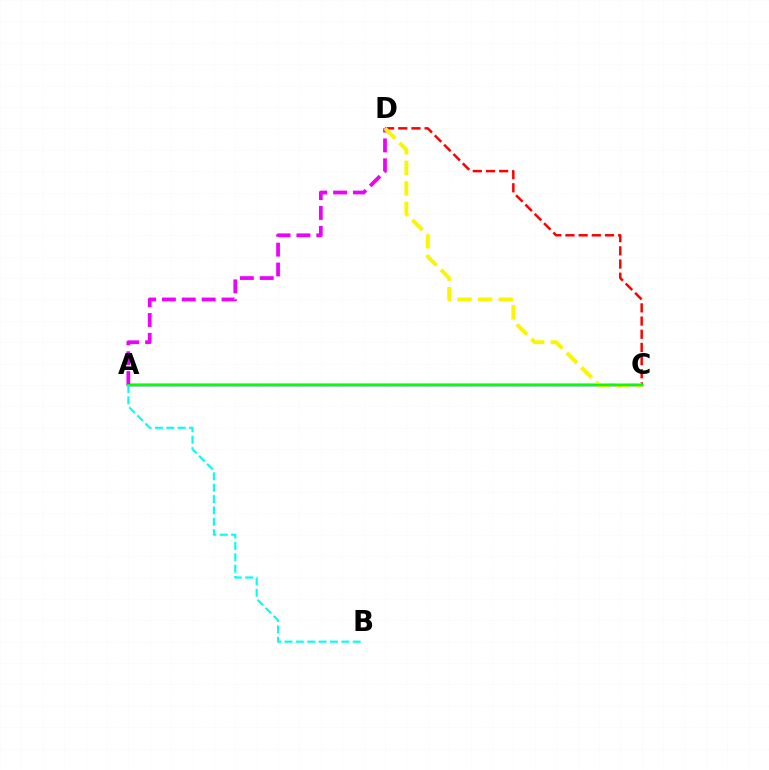{('A', 'D'): [{'color': '#ee00ff', 'line_style': 'dashed', 'thickness': 2.7}], ('A', 'C'): [{'color': '#0010ff', 'line_style': 'solid', 'thickness': 1.76}, {'color': '#08ff00', 'line_style': 'solid', 'thickness': 1.77}], ('C', 'D'): [{'color': '#ff0000', 'line_style': 'dashed', 'thickness': 1.79}, {'color': '#fcf500', 'line_style': 'dashed', 'thickness': 2.8}], ('A', 'B'): [{'color': '#00fff6', 'line_style': 'dashed', 'thickness': 1.54}]}